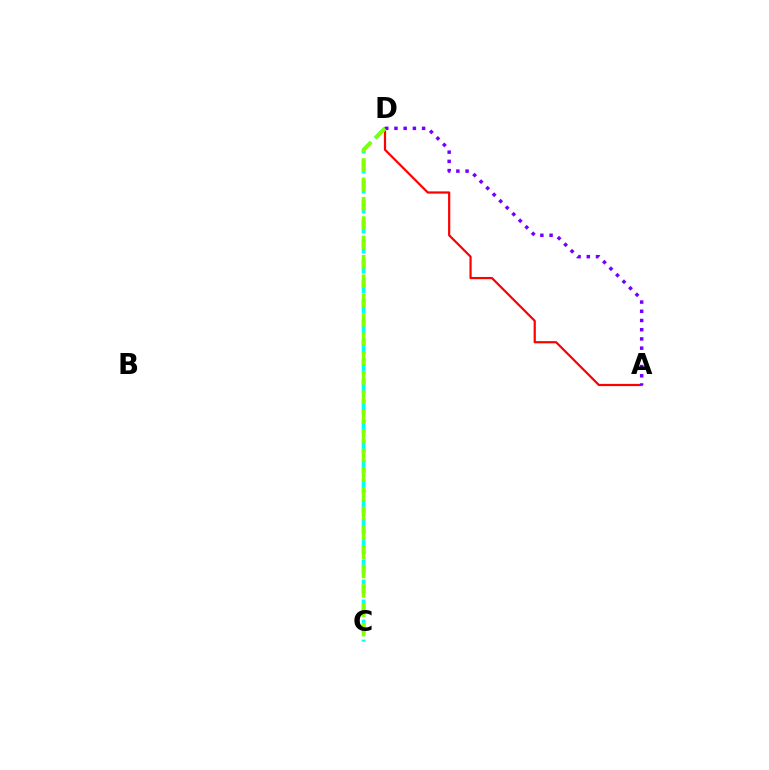{('A', 'D'): [{'color': '#ff0000', 'line_style': 'solid', 'thickness': 1.59}, {'color': '#7200ff', 'line_style': 'dotted', 'thickness': 2.5}], ('C', 'D'): [{'color': '#00fff6', 'line_style': 'dashed', 'thickness': 2.72}, {'color': '#84ff00', 'line_style': 'dashed', 'thickness': 2.63}]}